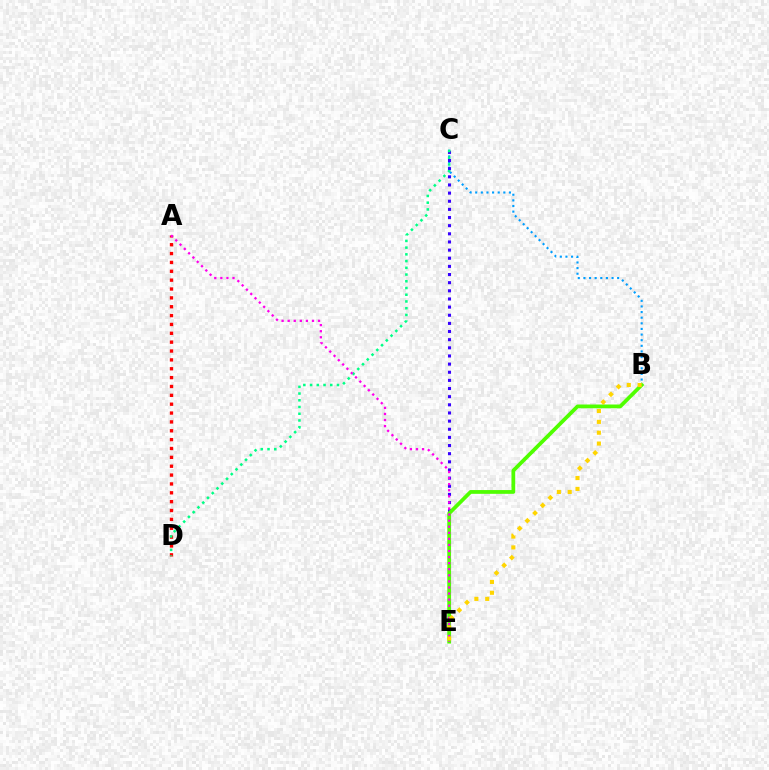{('B', 'C'): [{'color': '#009eff', 'line_style': 'dotted', 'thickness': 1.53}], ('C', 'E'): [{'color': '#3700ff', 'line_style': 'dotted', 'thickness': 2.21}], ('A', 'D'): [{'color': '#ff0000', 'line_style': 'dotted', 'thickness': 2.41}], ('B', 'E'): [{'color': '#4fff00', 'line_style': 'solid', 'thickness': 2.71}, {'color': '#ffd500', 'line_style': 'dotted', 'thickness': 2.95}], ('C', 'D'): [{'color': '#00ff86', 'line_style': 'dotted', 'thickness': 1.83}], ('A', 'E'): [{'color': '#ff00ed', 'line_style': 'dotted', 'thickness': 1.65}]}